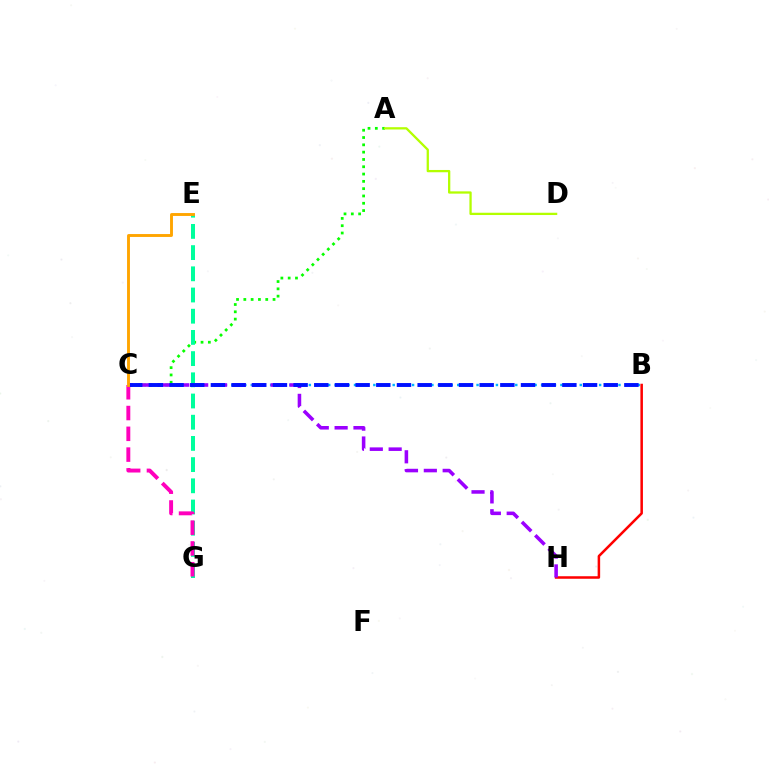{('A', 'C'): [{'color': '#08ff00', 'line_style': 'dotted', 'thickness': 1.98}], ('E', 'G'): [{'color': '#00ff9d', 'line_style': 'dashed', 'thickness': 2.88}], ('B', 'C'): [{'color': '#00b5ff', 'line_style': 'dotted', 'thickness': 1.75}, {'color': '#0010ff', 'line_style': 'dashed', 'thickness': 2.81}], ('B', 'H'): [{'color': '#ff0000', 'line_style': 'solid', 'thickness': 1.82}], ('C', 'G'): [{'color': '#ff00bd', 'line_style': 'dashed', 'thickness': 2.82}], ('C', 'H'): [{'color': '#9b00ff', 'line_style': 'dashed', 'thickness': 2.56}], ('A', 'D'): [{'color': '#b3ff00', 'line_style': 'solid', 'thickness': 1.64}], ('C', 'E'): [{'color': '#ffa500', 'line_style': 'solid', 'thickness': 2.08}]}